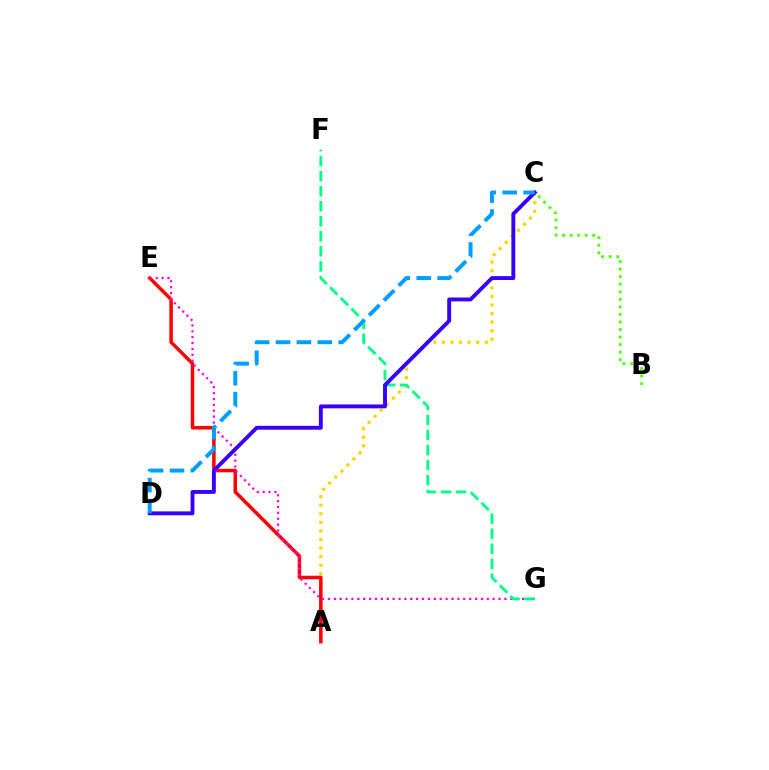{('A', 'C'): [{'color': '#ffd500', 'line_style': 'dotted', 'thickness': 2.33}], ('A', 'E'): [{'color': '#ff0000', 'line_style': 'solid', 'thickness': 2.51}], ('E', 'G'): [{'color': '#ff00ed', 'line_style': 'dotted', 'thickness': 1.6}], ('B', 'C'): [{'color': '#4fff00', 'line_style': 'dotted', 'thickness': 2.05}], ('F', 'G'): [{'color': '#00ff86', 'line_style': 'dashed', 'thickness': 2.04}], ('C', 'D'): [{'color': '#3700ff', 'line_style': 'solid', 'thickness': 2.8}, {'color': '#009eff', 'line_style': 'dashed', 'thickness': 2.84}]}